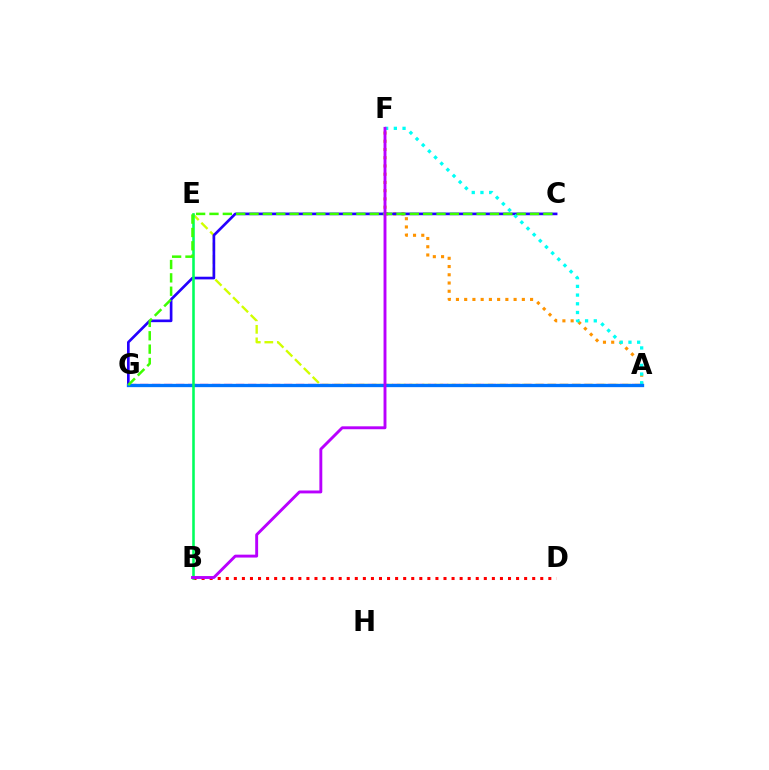{('B', 'D'): [{'color': '#ff0000', 'line_style': 'dotted', 'thickness': 2.19}], ('A', 'F'): [{'color': '#ff9400', 'line_style': 'dotted', 'thickness': 2.24}, {'color': '#00fff6', 'line_style': 'dotted', 'thickness': 2.37}], ('A', 'G'): [{'color': '#ff00ac', 'line_style': 'dashed', 'thickness': 1.63}, {'color': '#0074ff', 'line_style': 'solid', 'thickness': 2.38}], ('A', 'E'): [{'color': '#d1ff00', 'line_style': 'dashed', 'thickness': 1.7}], ('C', 'G'): [{'color': '#2500ff', 'line_style': 'solid', 'thickness': 1.92}, {'color': '#3dff00', 'line_style': 'dashed', 'thickness': 1.81}], ('B', 'E'): [{'color': '#00ff5c', 'line_style': 'solid', 'thickness': 1.86}], ('B', 'F'): [{'color': '#b900ff', 'line_style': 'solid', 'thickness': 2.09}]}